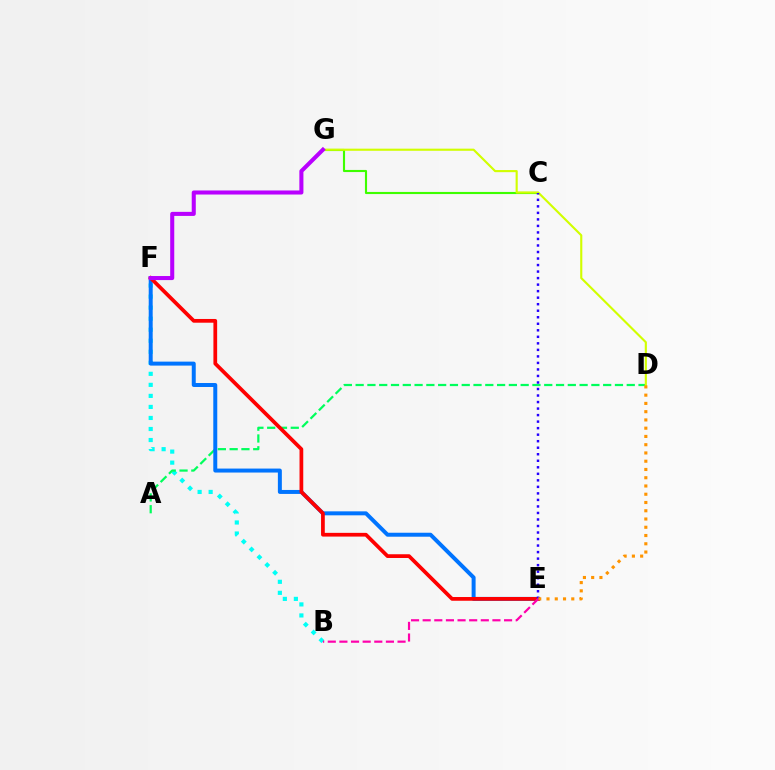{('B', 'F'): [{'color': '#00fff6', 'line_style': 'dotted', 'thickness': 3.0}], ('C', 'G'): [{'color': '#3dff00', 'line_style': 'solid', 'thickness': 1.53}], ('A', 'D'): [{'color': '#00ff5c', 'line_style': 'dashed', 'thickness': 1.6}], ('E', 'F'): [{'color': '#0074ff', 'line_style': 'solid', 'thickness': 2.86}, {'color': '#ff0000', 'line_style': 'solid', 'thickness': 2.69}], ('D', 'G'): [{'color': '#d1ff00', 'line_style': 'solid', 'thickness': 1.53}], ('C', 'E'): [{'color': '#2500ff', 'line_style': 'dotted', 'thickness': 1.77}], ('D', 'E'): [{'color': '#ff9400', 'line_style': 'dotted', 'thickness': 2.24}], ('F', 'G'): [{'color': '#b900ff', 'line_style': 'solid', 'thickness': 2.92}], ('B', 'E'): [{'color': '#ff00ac', 'line_style': 'dashed', 'thickness': 1.58}]}